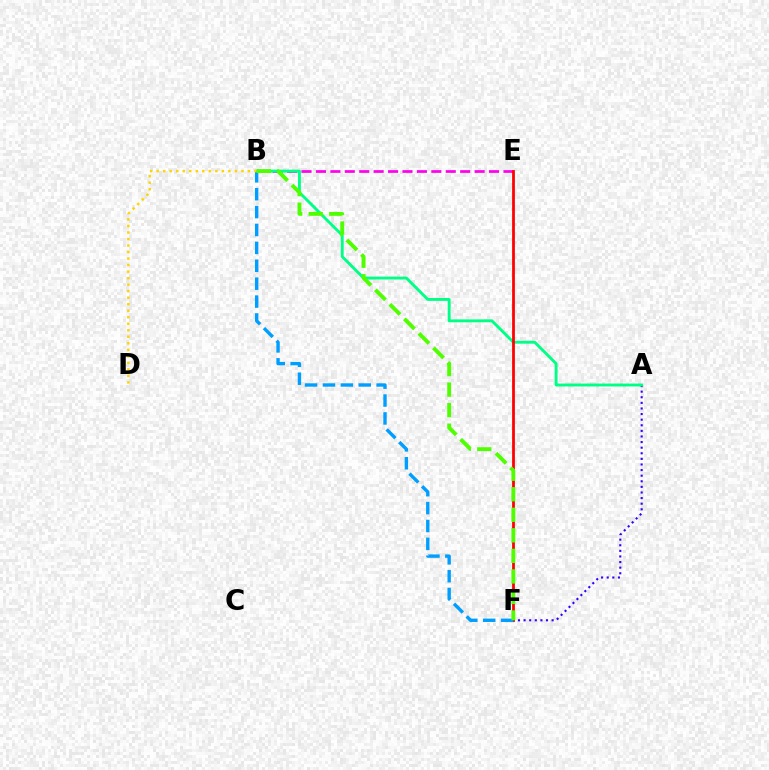{('B', 'E'): [{'color': '#ff00ed', 'line_style': 'dashed', 'thickness': 1.96}], ('A', 'F'): [{'color': '#3700ff', 'line_style': 'dotted', 'thickness': 1.52}], ('A', 'B'): [{'color': '#00ff86', 'line_style': 'solid', 'thickness': 2.08}], ('E', 'F'): [{'color': '#ff0000', 'line_style': 'solid', 'thickness': 2.0}], ('B', 'F'): [{'color': '#009eff', 'line_style': 'dashed', 'thickness': 2.43}, {'color': '#4fff00', 'line_style': 'dashed', 'thickness': 2.79}], ('B', 'D'): [{'color': '#ffd500', 'line_style': 'dotted', 'thickness': 1.77}]}